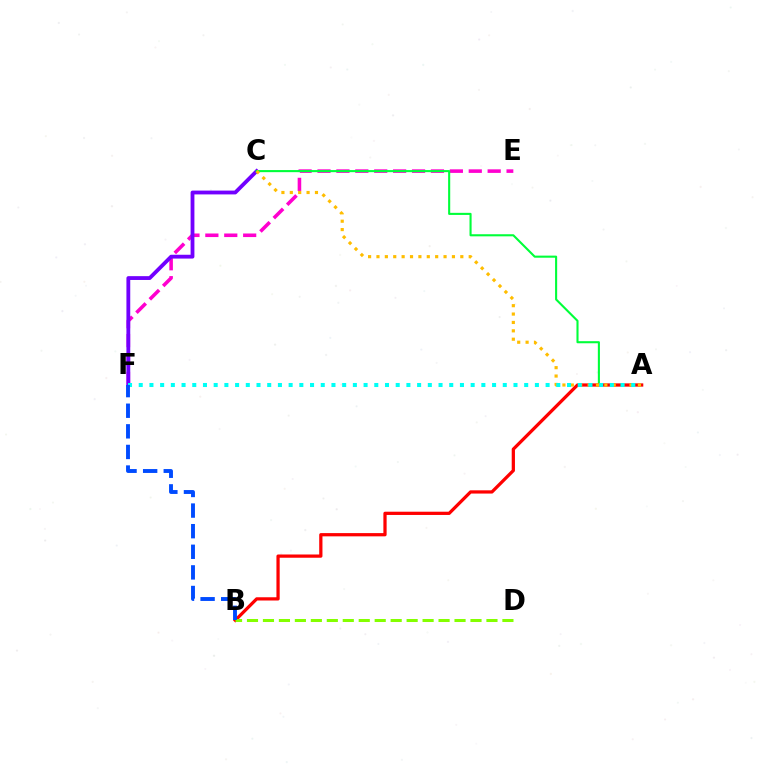{('E', 'F'): [{'color': '#ff00cf', 'line_style': 'dashed', 'thickness': 2.57}], ('C', 'F'): [{'color': '#7200ff', 'line_style': 'solid', 'thickness': 2.75}], ('A', 'C'): [{'color': '#00ff39', 'line_style': 'solid', 'thickness': 1.51}, {'color': '#ffbd00', 'line_style': 'dotted', 'thickness': 2.28}], ('A', 'B'): [{'color': '#ff0000', 'line_style': 'solid', 'thickness': 2.34}], ('B', 'D'): [{'color': '#84ff00', 'line_style': 'dashed', 'thickness': 2.17}], ('A', 'F'): [{'color': '#00fff6', 'line_style': 'dotted', 'thickness': 2.91}], ('B', 'F'): [{'color': '#004bff', 'line_style': 'dashed', 'thickness': 2.8}]}